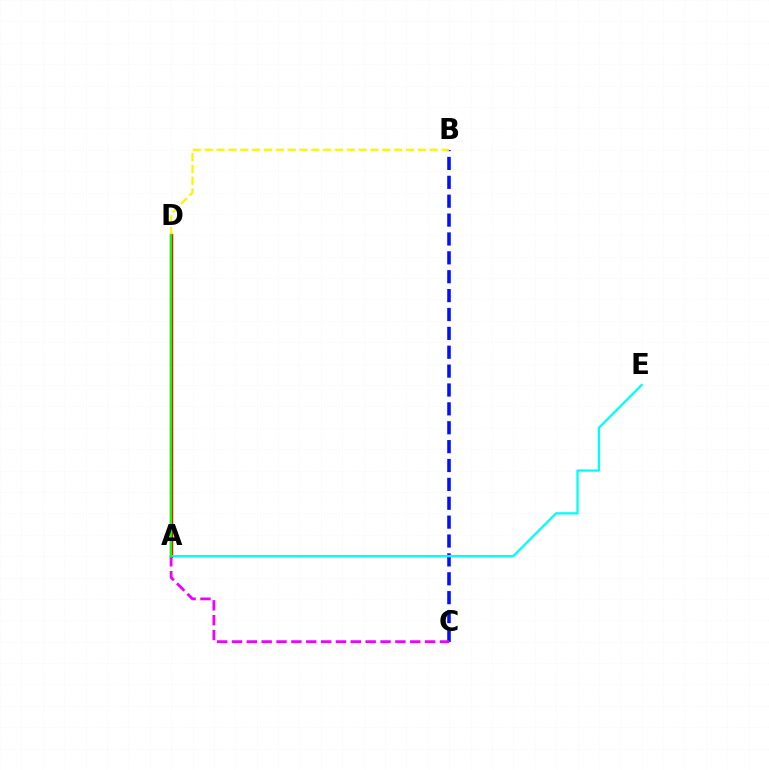{('A', 'D'): [{'color': '#ff0000', 'line_style': 'solid', 'thickness': 2.44}, {'color': '#08ff00', 'line_style': 'solid', 'thickness': 1.58}], ('B', 'C'): [{'color': '#0010ff', 'line_style': 'dashed', 'thickness': 2.56}], ('A', 'C'): [{'color': '#ee00ff', 'line_style': 'dashed', 'thickness': 2.02}], ('B', 'D'): [{'color': '#fcf500', 'line_style': 'dashed', 'thickness': 1.61}], ('A', 'E'): [{'color': '#00fff6', 'line_style': 'solid', 'thickness': 1.65}]}